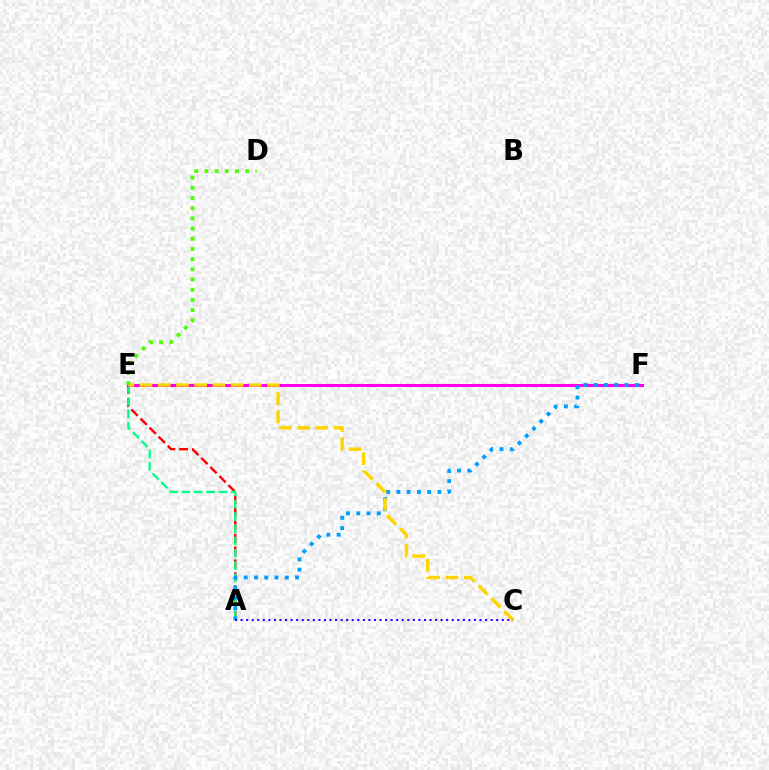{('A', 'E'): [{'color': '#ff0000', 'line_style': 'dashed', 'thickness': 1.75}, {'color': '#00ff86', 'line_style': 'dashed', 'thickness': 1.67}], ('E', 'F'): [{'color': '#ff00ed', 'line_style': 'solid', 'thickness': 2.18}], ('A', 'F'): [{'color': '#009eff', 'line_style': 'dotted', 'thickness': 2.79}], ('C', 'E'): [{'color': '#ffd500', 'line_style': 'dashed', 'thickness': 2.47}], ('A', 'C'): [{'color': '#3700ff', 'line_style': 'dotted', 'thickness': 1.51}], ('D', 'E'): [{'color': '#4fff00', 'line_style': 'dotted', 'thickness': 2.77}]}